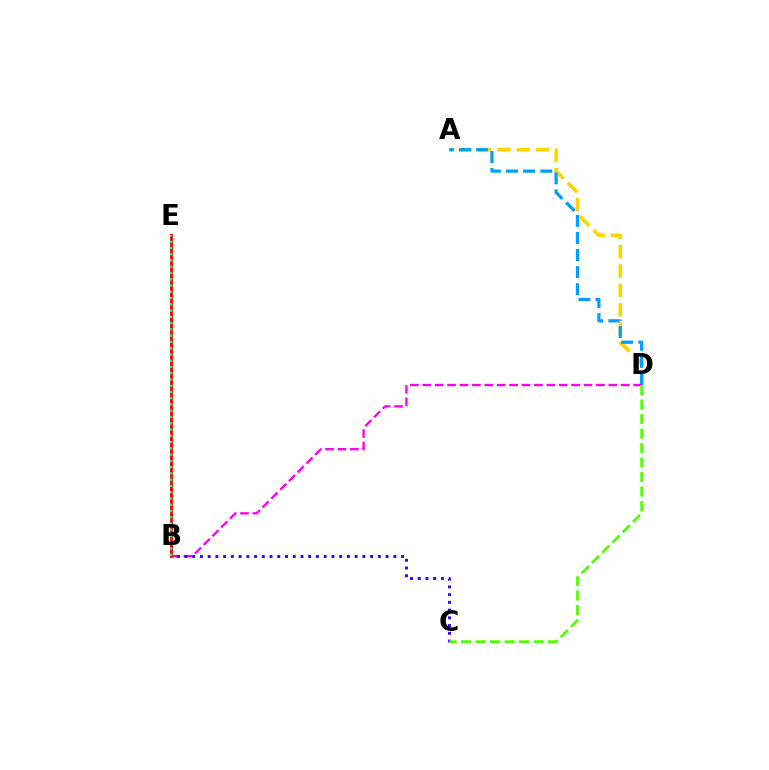{('A', 'D'): [{'color': '#ffd500', 'line_style': 'dashed', 'thickness': 2.63}, {'color': '#009eff', 'line_style': 'dashed', 'thickness': 2.32}], ('B', 'D'): [{'color': '#ff00ed', 'line_style': 'dashed', 'thickness': 1.68}], ('B', 'E'): [{'color': '#ff0000', 'line_style': 'solid', 'thickness': 2.06}, {'color': '#00ff86', 'line_style': 'dotted', 'thickness': 1.7}], ('B', 'C'): [{'color': '#3700ff', 'line_style': 'dotted', 'thickness': 2.1}], ('C', 'D'): [{'color': '#4fff00', 'line_style': 'dashed', 'thickness': 1.97}]}